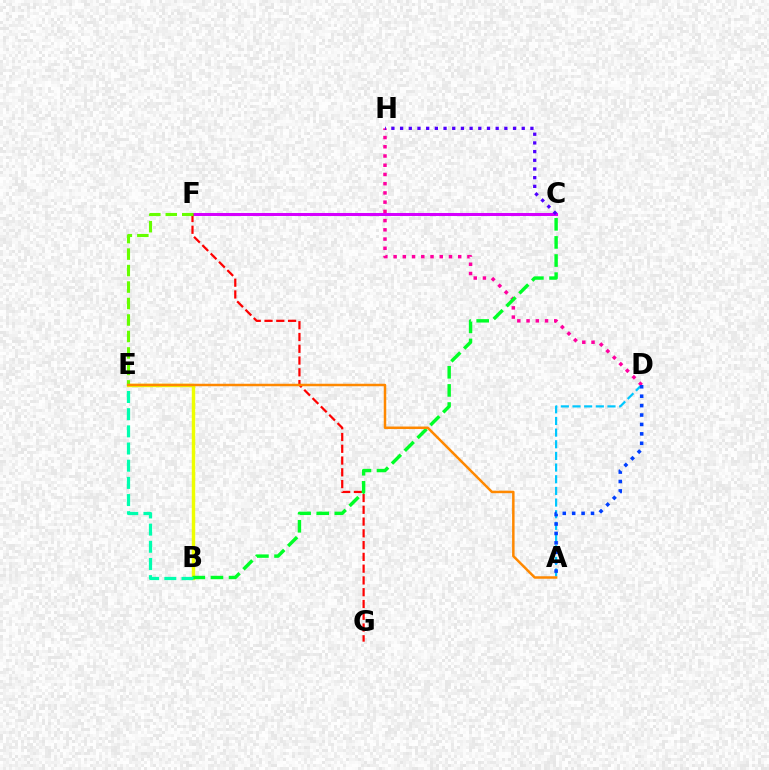{('A', 'D'): [{'color': '#00c7ff', 'line_style': 'dashed', 'thickness': 1.58}, {'color': '#003fff', 'line_style': 'dotted', 'thickness': 2.56}], ('B', 'E'): [{'color': '#eeff00', 'line_style': 'solid', 'thickness': 2.48}, {'color': '#00ffaf', 'line_style': 'dashed', 'thickness': 2.33}], ('C', 'F'): [{'color': '#d600ff', 'line_style': 'solid', 'thickness': 2.18}], ('D', 'H'): [{'color': '#ff00a0', 'line_style': 'dotted', 'thickness': 2.51}], ('F', 'G'): [{'color': '#ff0000', 'line_style': 'dashed', 'thickness': 1.6}], ('E', 'F'): [{'color': '#66ff00', 'line_style': 'dashed', 'thickness': 2.24}], ('B', 'C'): [{'color': '#00ff27', 'line_style': 'dashed', 'thickness': 2.46}], ('A', 'E'): [{'color': '#ff8800', 'line_style': 'solid', 'thickness': 1.79}], ('C', 'H'): [{'color': '#4f00ff', 'line_style': 'dotted', 'thickness': 2.36}]}